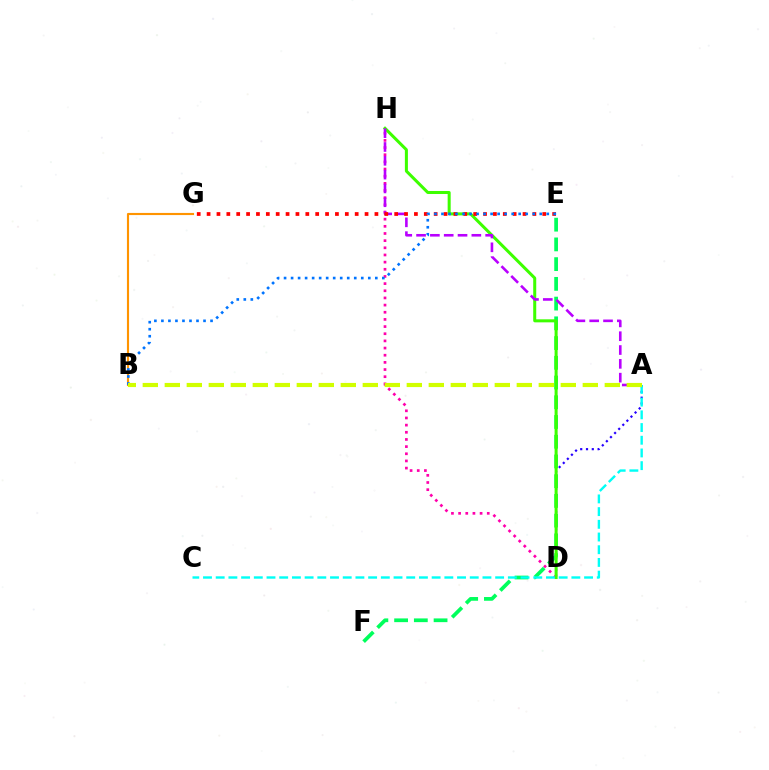{('A', 'D'): [{'color': '#2500ff', 'line_style': 'dotted', 'thickness': 1.57}], ('D', 'H'): [{'color': '#ff00ac', 'line_style': 'dotted', 'thickness': 1.95}, {'color': '#3dff00', 'line_style': 'solid', 'thickness': 2.18}], ('E', 'F'): [{'color': '#00ff5c', 'line_style': 'dashed', 'thickness': 2.68}], ('B', 'G'): [{'color': '#ff9400', 'line_style': 'solid', 'thickness': 1.54}], ('A', 'H'): [{'color': '#b900ff', 'line_style': 'dashed', 'thickness': 1.88}], ('A', 'C'): [{'color': '#00fff6', 'line_style': 'dashed', 'thickness': 1.73}], ('E', 'G'): [{'color': '#ff0000', 'line_style': 'dotted', 'thickness': 2.68}], ('B', 'E'): [{'color': '#0074ff', 'line_style': 'dotted', 'thickness': 1.91}], ('A', 'B'): [{'color': '#d1ff00', 'line_style': 'dashed', 'thickness': 2.99}]}